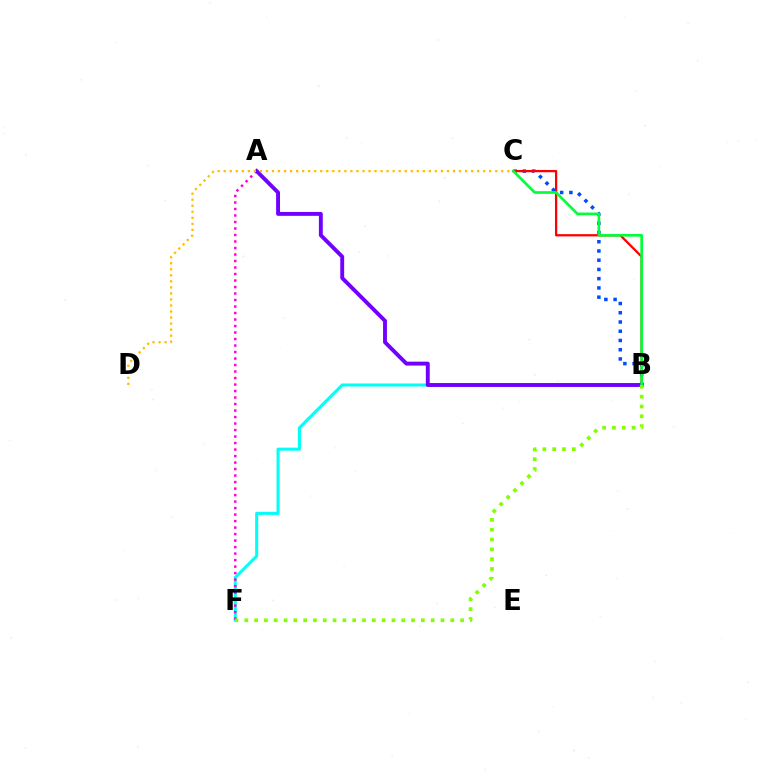{('B', 'C'): [{'color': '#004bff', 'line_style': 'dotted', 'thickness': 2.51}, {'color': '#ff0000', 'line_style': 'solid', 'thickness': 1.64}, {'color': '#00ff39', 'line_style': 'solid', 'thickness': 1.93}], ('B', 'F'): [{'color': '#00fff6', 'line_style': 'solid', 'thickness': 2.19}, {'color': '#84ff00', 'line_style': 'dotted', 'thickness': 2.66}], ('A', 'F'): [{'color': '#ff00cf', 'line_style': 'dotted', 'thickness': 1.77}], ('A', 'B'): [{'color': '#7200ff', 'line_style': 'solid', 'thickness': 2.8}], ('C', 'D'): [{'color': '#ffbd00', 'line_style': 'dotted', 'thickness': 1.64}]}